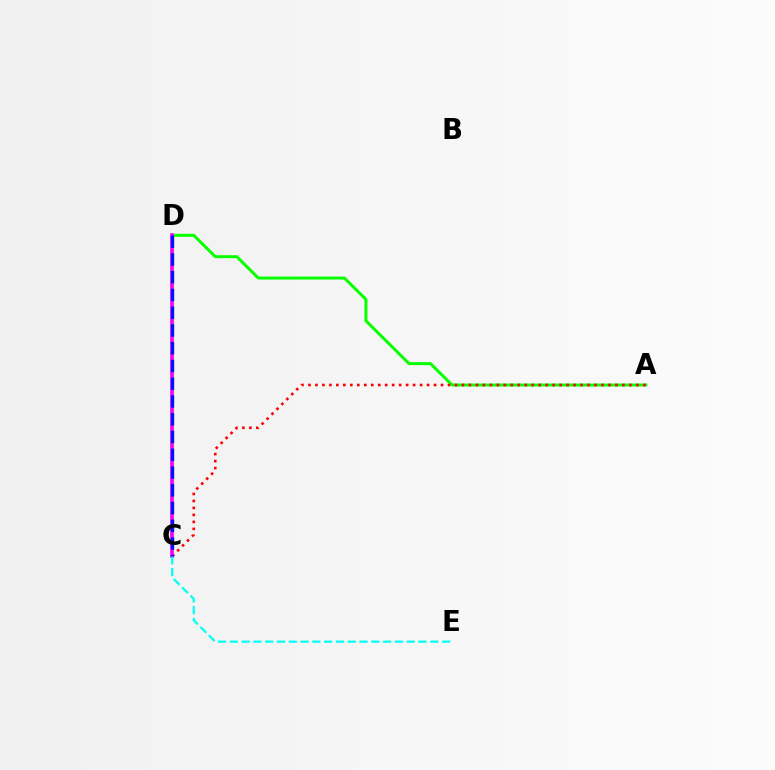{('A', 'D'): [{'color': '#08ff00', 'line_style': 'solid', 'thickness': 2.15}], ('C', 'D'): [{'color': '#fcf500', 'line_style': 'solid', 'thickness': 2.37}, {'color': '#ee00ff', 'line_style': 'solid', 'thickness': 2.62}, {'color': '#0010ff', 'line_style': 'dashed', 'thickness': 2.41}], ('A', 'C'): [{'color': '#ff0000', 'line_style': 'dotted', 'thickness': 1.9}], ('C', 'E'): [{'color': '#00fff6', 'line_style': 'dashed', 'thickness': 1.6}]}